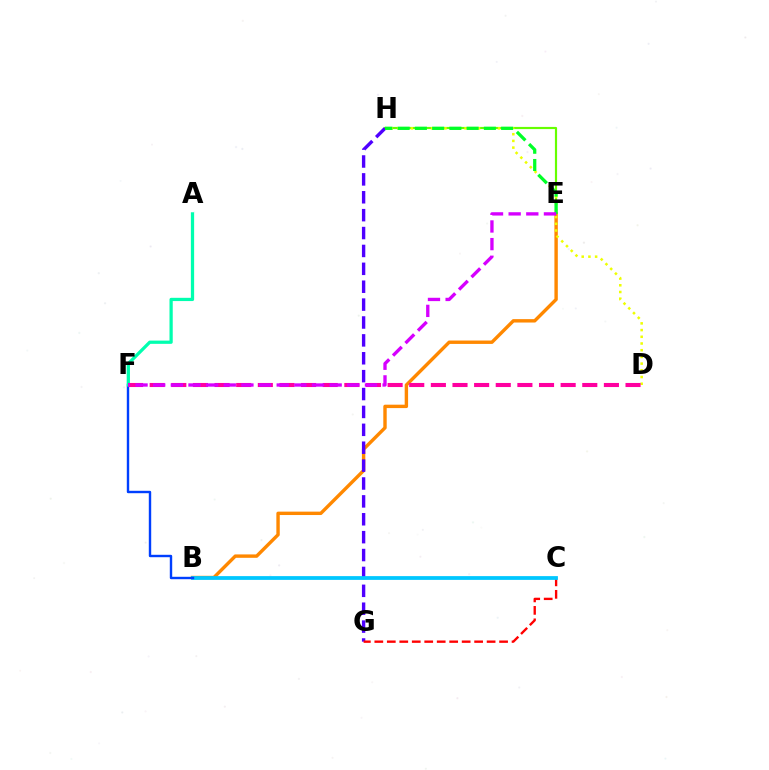{('E', 'H'): [{'color': '#66ff00', 'line_style': 'solid', 'thickness': 1.56}, {'color': '#00ff27', 'line_style': 'dashed', 'thickness': 2.34}], ('B', 'E'): [{'color': '#ff8800', 'line_style': 'solid', 'thickness': 2.45}], ('G', 'H'): [{'color': '#4f00ff', 'line_style': 'dashed', 'thickness': 2.43}], ('C', 'G'): [{'color': '#ff0000', 'line_style': 'dashed', 'thickness': 1.69}], ('D', 'H'): [{'color': '#eeff00', 'line_style': 'dotted', 'thickness': 1.82}], ('B', 'C'): [{'color': '#00c7ff', 'line_style': 'solid', 'thickness': 2.71}], ('B', 'F'): [{'color': '#003fff', 'line_style': 'solid', 'thickness': 1.73}], ('A', 'F'): [{'color': '#00ffaf', 'line_style': 'solid', 'thickness': 2.34}], ('D', 'F'): [{'color': '#ff00a0', 'line_style': 'dashed', 'thickness': 2.94}], ('E', 'F'): [{'color': '#d600ff', 'line_style': 'dashed', 'thickness': 2.4}]}